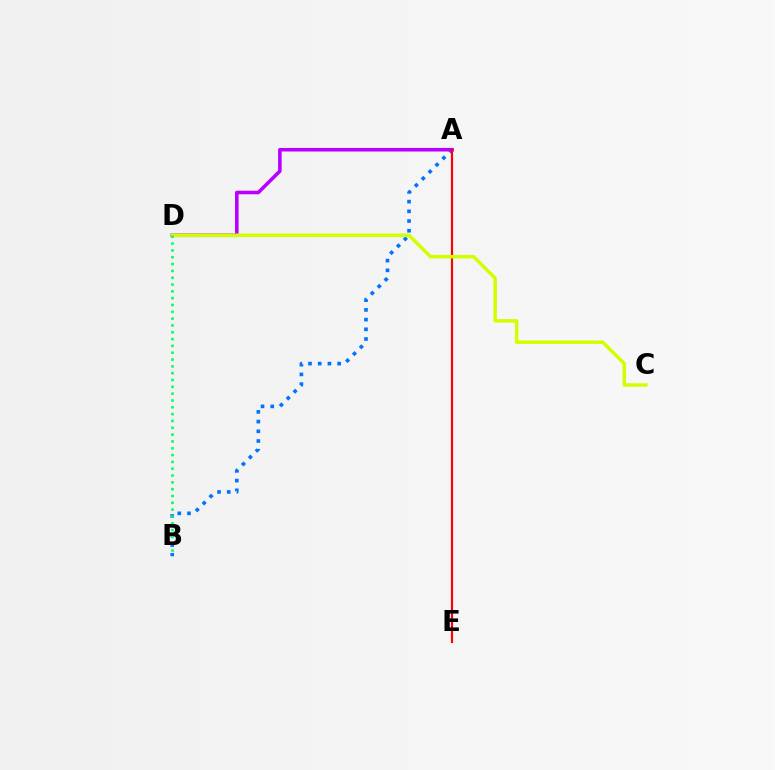{('A', 'B'): [{'color': '#0074ff', 'line_style': 'dotted', 'thickness': 2.64}], ('A', 'D'): [{'color': '#b900ff', 'line_style': 'solid', 'thickness': 2.57}], ('A', 'E'): [{'color': '#ff0000', 'line_style': 'solid', 'thickness': 1.56}], ('C', 'D'): [{'color': '#d1ff00', 'line_style': 'solid', 'thickness': 2.5}], ('B', 'D'): [{'color': '#00ff5c', 'line_style': 'dotted', 'thickness': 1.85}]}